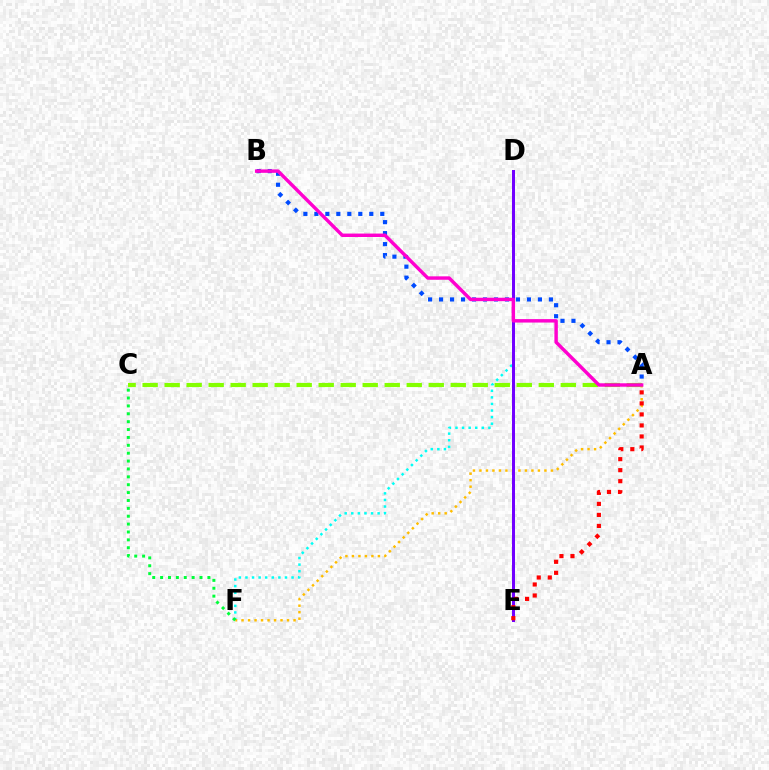{('D', 'F'): [{'color': '#00fff6', 'line_style': 'dotted', 'thickness': 1.79}], ('A', 'F'): [{'color': '#ffbd00', 'line_style': 'dotted', 'thickness': 1.77}], ('A', 'B'): [{'color': '#004bff', 'line_style': 'dotted', 'thickness': 2.98}, {'color': '#ff00cf', 'line_style': 'solid', 'thickness': 2.47}], ('D', 'E'): [{'color': '#7200ff', 'line_style': 'solid', 'thickness': 2.16}], ('C', 'F'): [{'color': '#00ff39', 'line_style': 'dotted', 'thickness': 2.14}], ('A', 'C'): [{'color': '#84ff00', 'line_style': 'dashed', 'thickness': 2.99}], ('A', 'E'): [{'color': '#ff0000', 'line_style': 'dotted', 'thickness': 2.99}]}